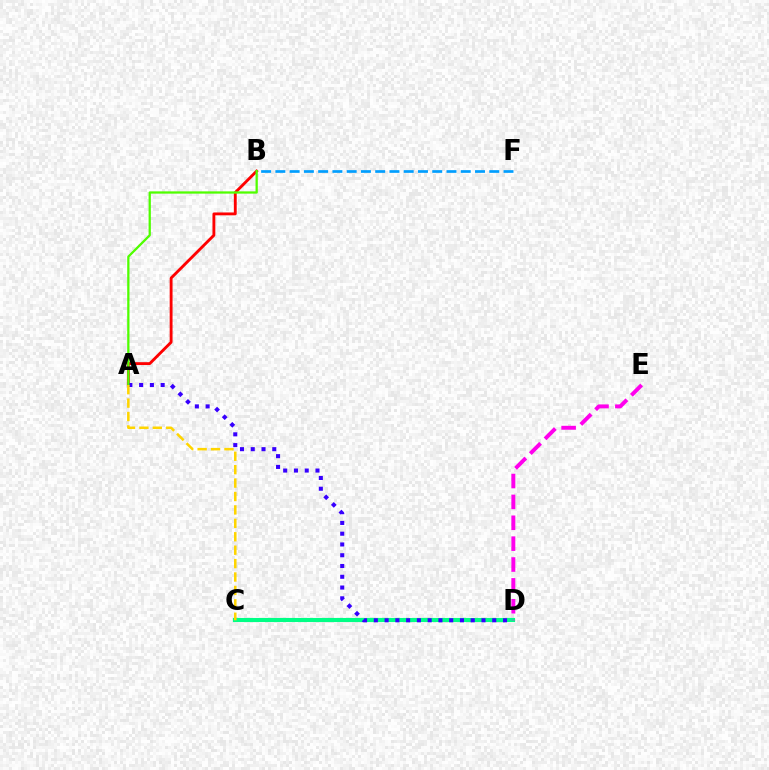{('A', 'B'): [{'color': '#ff0000', 'line_style': 'solid', 'thickness': 2.06}, {'color': '#4fff00', 'line_style': 'solid', 'thickness': 1.64}], ('B', 'F'): [{'color': '#009eff', 'line_style': 'dashed', 'thickness': 1.94}], ('C', 'D'): [{'color': '#00ff86', 'line_style': 'solid', 'thickness': 2.96}], ('D', 'E'): [{'color': '#ff00ed', 'line_style': 'dashed', 'thickness': 2.84}], ('A', 'D'): [{'color': '#3700ff', 'line_style': 'dotted', 'thickness': 2.93}], ('A', 'C'): [{'color': '#ffd500', 'line_style': 'dashed', 'thickness': 1.82}]}